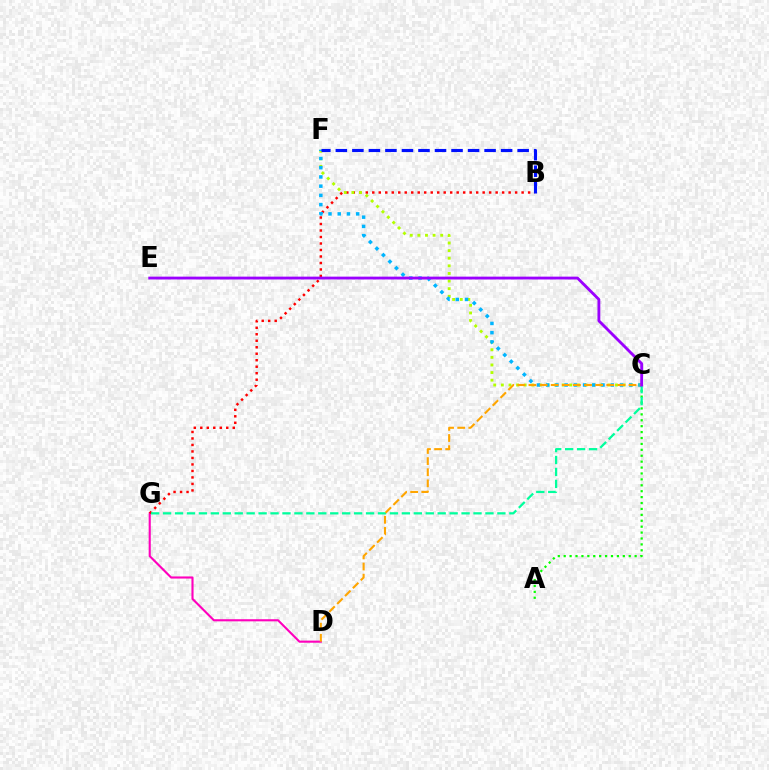{('A', 'C'): [{'color': '#08ff00', 'line_style': 'dotted', 'thickness': 1.61}], ('D', 'G'): [{'color': '#ff00bd', 'line_style': 'solid', 'thickness': 1.53}], ('B', 'G'): [{'color': '#ff0000', 'line_style': 'dotted', 'thickness': 1.76}], ('C', 'F'): [{'color': '#b3ff00', 'line_style': 'dotted', 'thickness': 2.07}, {'color': '#00b5ff', 'line_style': 'dotted', 'thickness': 2.51}], ('C', 'G'): [{'color': '#00ff9d', 'line_style': 'dashed', 'thickness': 1.62}], ('C', 'D'): [{'color': '#ffa500', 'line_style': 'dashed', 'thickness': 1.51}], ('B', 'F'): [{'color': '#0010ff', 'line_style': 'dashed', 'thickness': 2.25}], ('C', 'E'): [{'color': '#9b00ff', 'line_style': 'solid', 'thickness': 2.05}]}